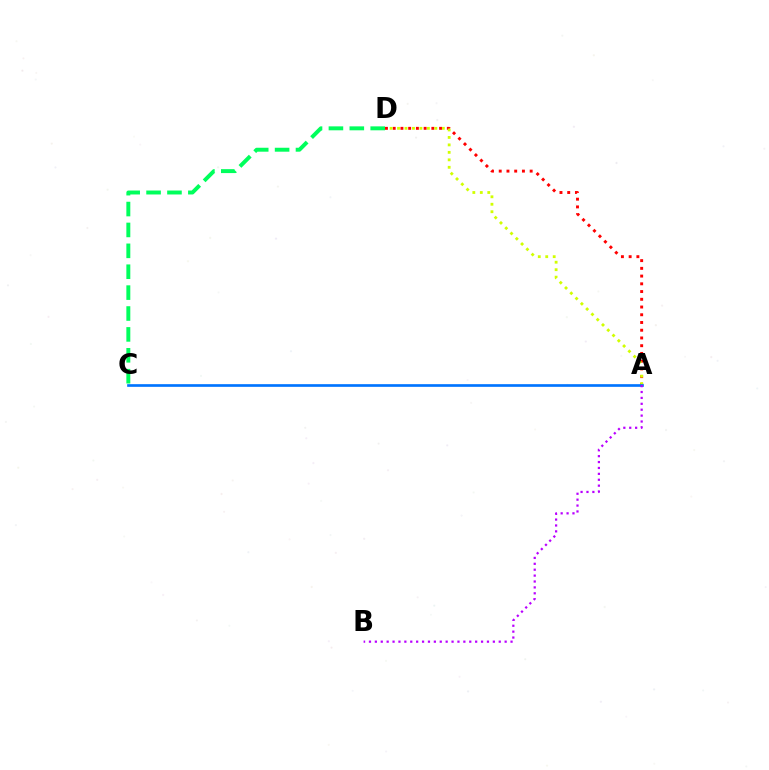{('A', 'D'): [{'color': '#ff0000', 'line_style': 'dotted', 'thickness': 2.1}, {'color': '#d1ff00', 'line_style': 'dotted', 'thickness': 2.03}], ('C', 'D'): [{'color': '#00ff5c', 'line_style': 'dashed', 'thickness': 2.84}], ('A', 'C'): [{'color': '#0074ff', 'line_style': 'solid', 'thickness': 1.93}], ('A', 'B'): [{'color': '#b900ff', 'line_style': 'dotted', 'thickness': 1.6}]}